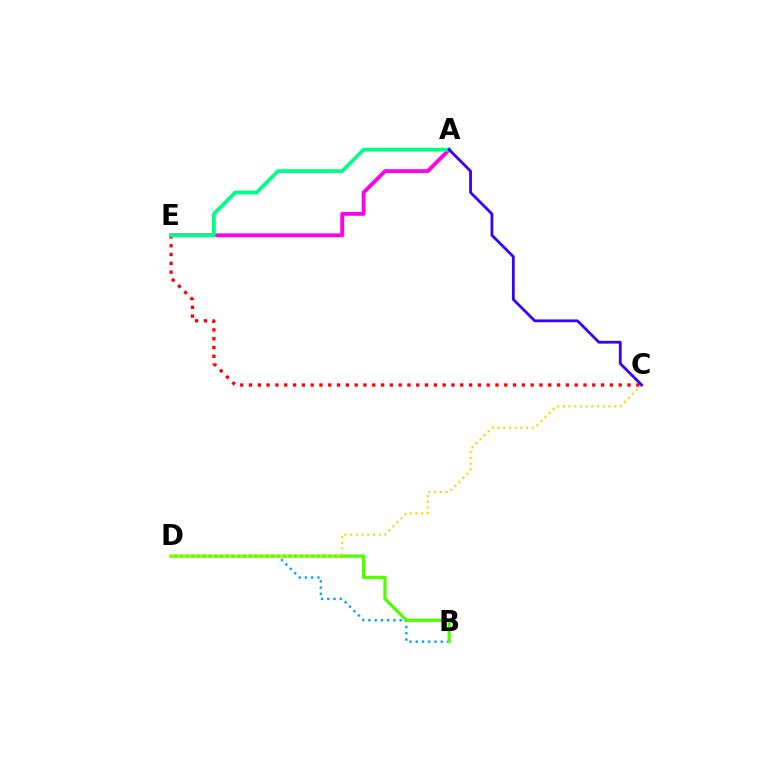{('C', 'E'): [{'color': '#ff0000', 'line_style': 'dotted', 'thickness': 2.39}], ('B', 'D'): [{'color': '#009eff', 'line_style': 'dotted', 'thickness': 1.7}, {'color': '#4fff00', 'line_style': 'solid', 'thickness': 2.33}], ('C', 'D'): [{'color': '#ffd500', 'line_style': 'dotted', 'thickness': 1.55}], ('A', 'E'): [{'color': '#ff00ed', 'line_style': 'solid', 'thickness': 2.77}, {'color': '#00ff86', 'line_style': 'solid', 'thickness': 2.72}], ('A', 'C'): [{'color': '#3700ff', 'line_style': 'solid', 'thickness': 2.01}]}